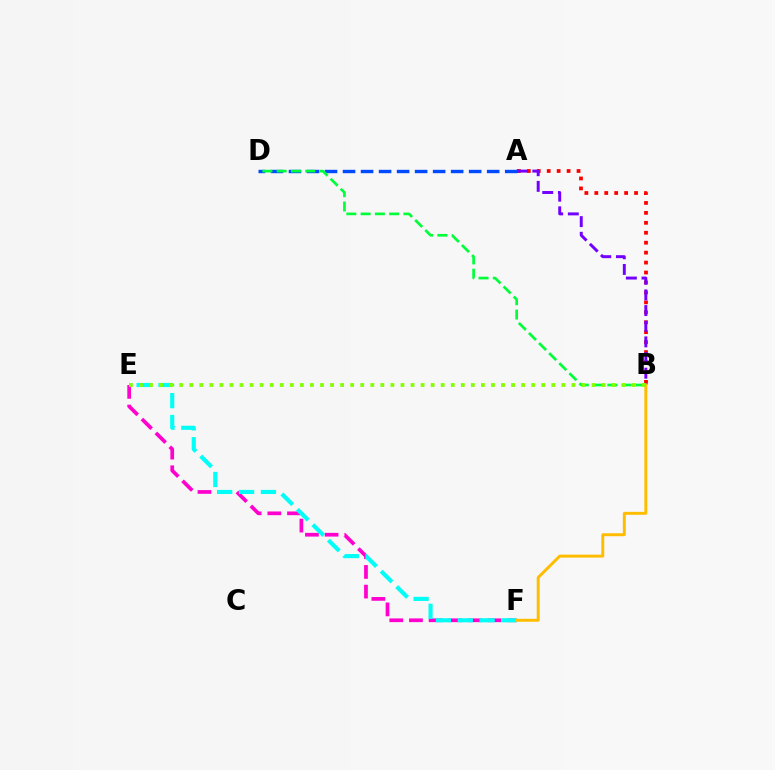{('A', 'B'): [{'color': '#ff0000', 'line_style': 'dotted', 'thickness': 2.7}, {'color': '#7200ff', 'line_style': 'dashed', 'thickness': 2.13}], ('E', 'F'): [{'color': '#ff00cf', 'line_style': 'dashed', 'thickness': 2.67}, {'color': '#00fff6', 'line_style': 'dashed', 'thickness': 2.97}], ('A', 'D'): [{'color': '#004bff', 'line_style': 'dashed', 'thickness': 2.45}], ('B', 'D'): [{'color': '#00ff39', 'line_style': 'dashed', 'thickness': 1.94}], ('B', 'F'): [{'color': '#ffbd00', 'line_style': 'solid', 'thickness': 2.13}], ('B', 'E'): [{'color': '#84ff00', 'line_style': 'dotted', 'thickness': 2.73}]}